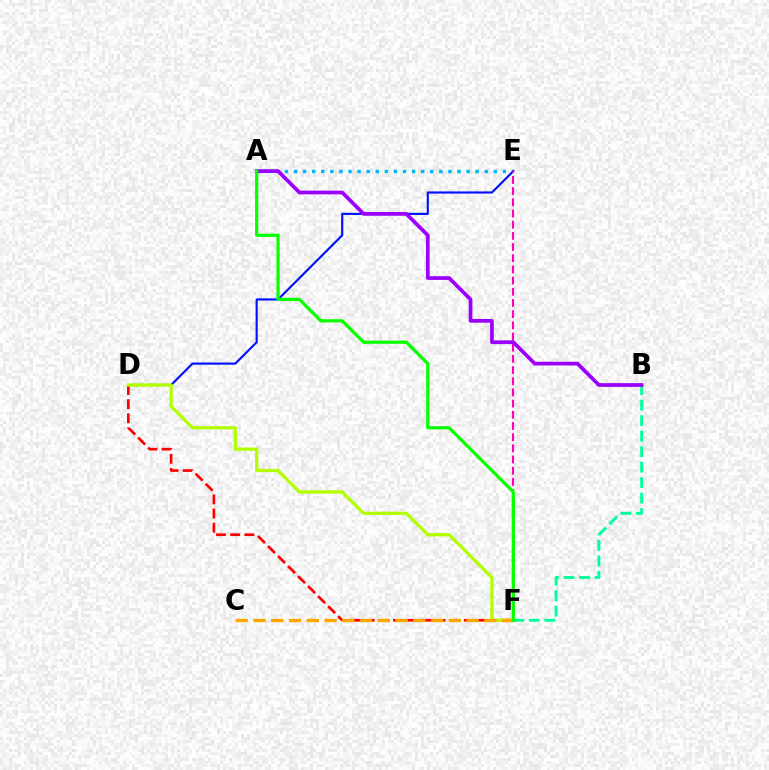{('A', 'E'): [{'color': '#00b5ff', 'line_style': 'dotted', 'thickness': 2.47}], ('D', 'E'): [{'color': '#0010ff', 'line_style': 'solid', 'thickness': 1.54}], ('D', 'F'): [{'color': '#ff0000', 'line_style': 'dashed', 'thickness': 1.92}, {'color': '#b3ff00', 'line_style': 'solid', 'thickness': 2.36}], ('E', 'F'): [{'color': '#ff00bd', 'line_style': 'dashed', 'thickness': 1.52}], ('B', 'F'): [{'color': '#00ff9d', 'line_style': 'dashed', 'thickness': 2.11}], ('C', 'F'): [{'color': '#ffa500', 'line_style': 'dashed', 'thickness': 2.41}], ('A', 'B'): [{'color': '#9b00ff', 'line_style': 'solid', 'thickness': 2.68}], ('A', 'F'): [{'color': '#08ff00', 'line_style': 'solid', 'thickness': 2.32}]}